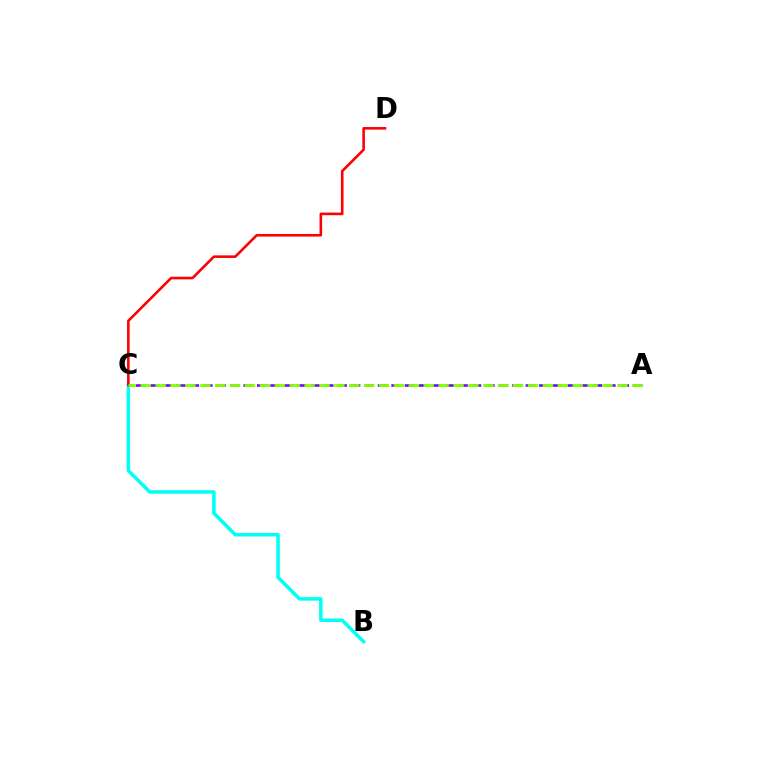{('B', 'C'): [{'color': '#00fff6', 'line_style': 'solid', 'thickness': 2.52}], ('C', 'D'): [{'color': '#ff0000', 'line_style': 'solid', 'thickness': 1.87}], ('A', 'C'): [{'color': '#7200ff', 'line_style': 'dashed', 'thickness': 1.83}, {'color': '#84ff00', 'line_style': 'dashed', 'thickness': 2.02}]}